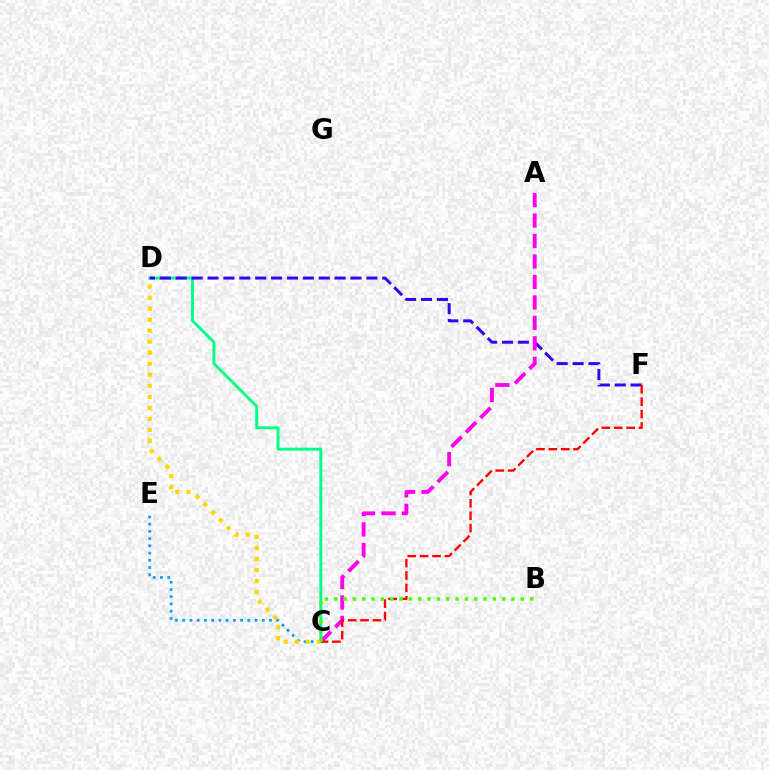{('C', 'D'): [{'color': '#00ff86', 'line_style': 'solid', 'thickness': 2.11}, {'color': '#ffd500', 'line_style': 'dotted', 'thickness': 2.99}], ('D', 'F'): [{'color': '#3700ff', 'line_style': 'dashed', 'thickness': 2.16}], ('A', 'C'): [{'color': '#ff00ed', 'line_style': 'dashed', 'thickness': 2.78}], ('C', 'F'): [{'color': '#ff0000', 'line_style': 'dashed', 'thickness': 1.68}], ('C', 'E'): [{'color': '#009eff', 'line_style': 'dotted', 'thickness': 1.96}], ('B', 'C'): [{'color': '#4fff00', 'line_style': 'dotted', 'thickness': 2.54}]}